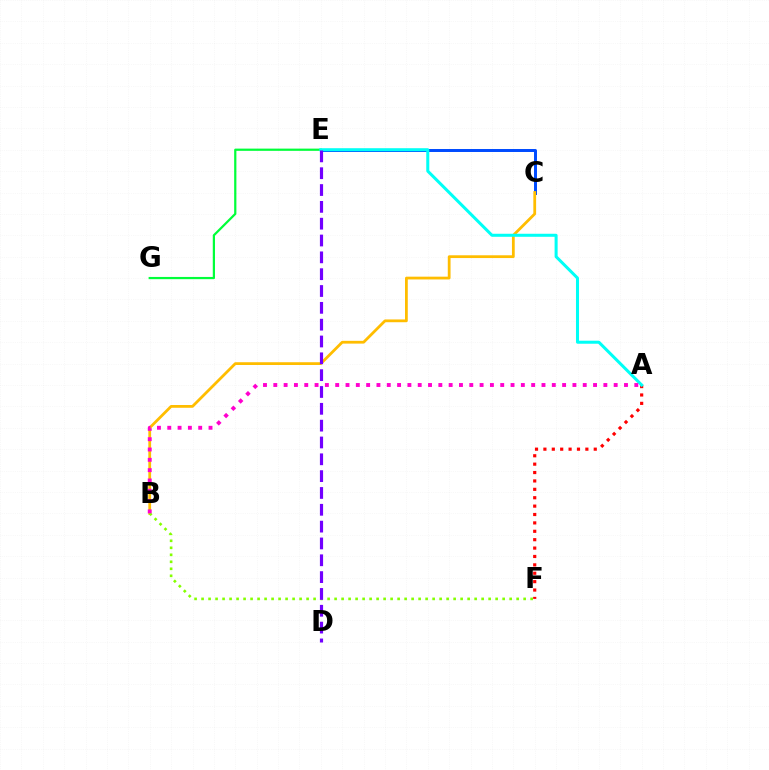{('C', 'E'): [{'color': '#004bff', 'line_style': 'solid', 'thickness': 2.15}], ('A', 'F'): [{'color': '#ff0000', 'line_style': 'dotted', 'thickness': 2.28}], ('B', 'C'): [{'color': '#ffbd00', 'line_style': 'solid', 'thickness': 2.0}], ('E', 'G'): [{'color': '#00ff39', 'line_style': 'solid', 'thickness': 1.6}], ('B', 'F'): [{'color': '#84ff00', 'line_style': 'dotted', 'thickness': 1.9}], ('A', 'E'): [{'color': '#00fff6', 'line_style': 'solid', 'thickness': 2.18}], ('A', 'B'): [{'color': '#ff00cf', 'line_style': 'dotted', 'thickness': 2.8}], ('D', 'E'): [{'color': '#7200ff', 'line_style': 'dashed', 'thickness': 2.29}]}